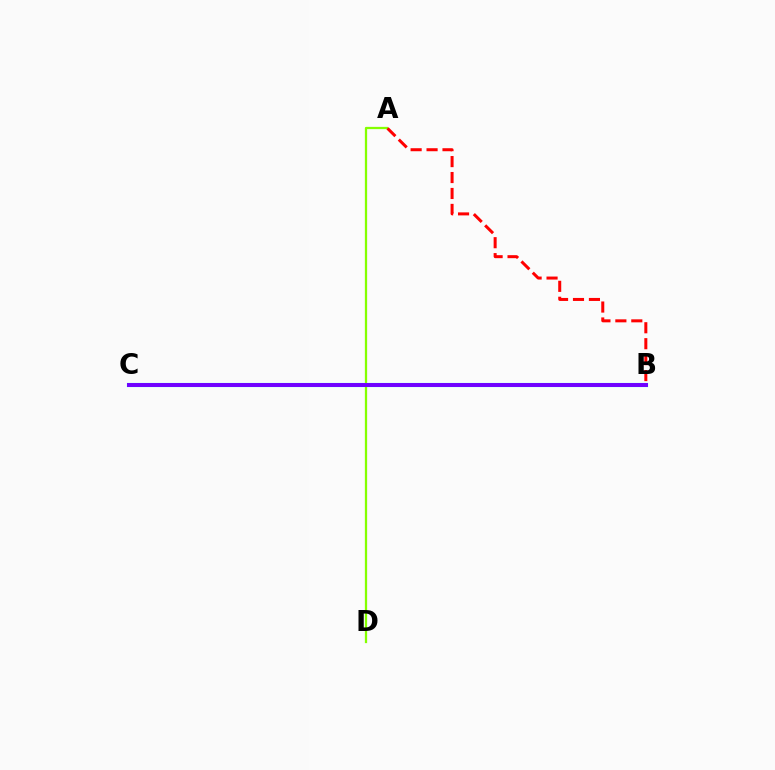{('B', 'C'): [{'color': '#00fff6', 'line_style': 'solid', 'thickness': 2.99}, {'color': '#7200ff', 'line_style': 'solid', 'thickness': 2.84}], ('A', 'D'): [{'color': '#84ff00', 'line_style': 'solid', 'thickness': 1.63}], ('A', 'B'): [{'color': '#ff0000', 'line_style': 'dashed', 'thickness': 2.17}]}